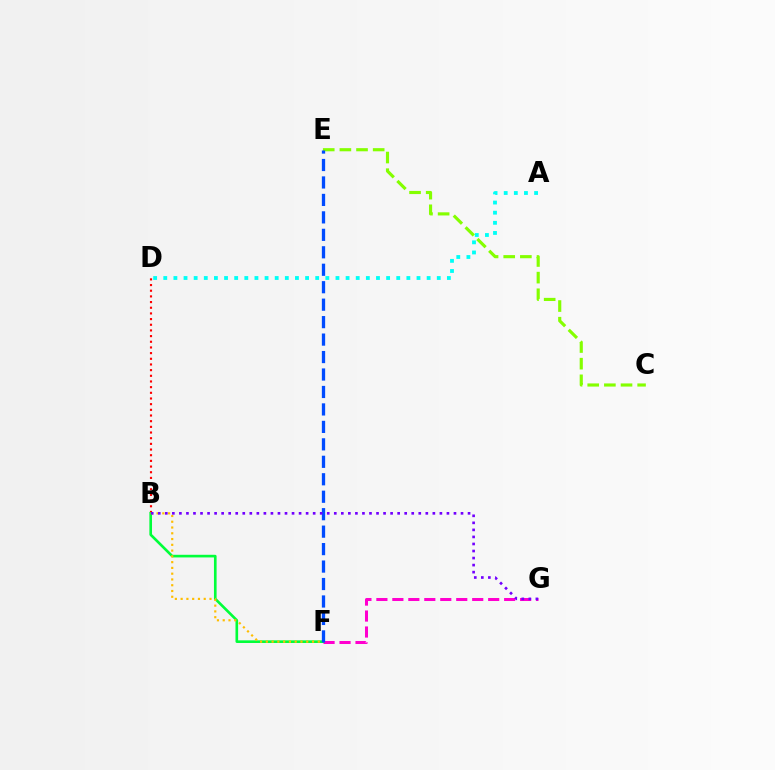{('B', 'D'): [{'color': '#ff0000', 'line_style': 'dotted', 'thickness': 1.54}], ('A', 'D'): [{'color': '#00fff6', 'line_style': 'dotted', 'thickness': 2.75}], ('C', 'E'): [{'color': '#84ff00', 'line_style': 'dashed', 'thickness': 2.26}], ('F', 'G'): [{'color': '#ff00cf', 'line_style': 'dashed', 'thickness': 2.17}], ('B', 'F'): [{'color': '#00ff39', 'line_style': 'solid', 'thickness': 1.9}, {'color': '#ffbd00', 'line_style': 'dotted', 'thickness': 1.57}], ('E', 'F'): [{'color': '#004bff', 'line_style': 'dashed', 'thickness': 2.37}], ('B', 'G'): [{'color': '#7200ff', 'line_style': 'dotted', 'thickness': 1.91}]}